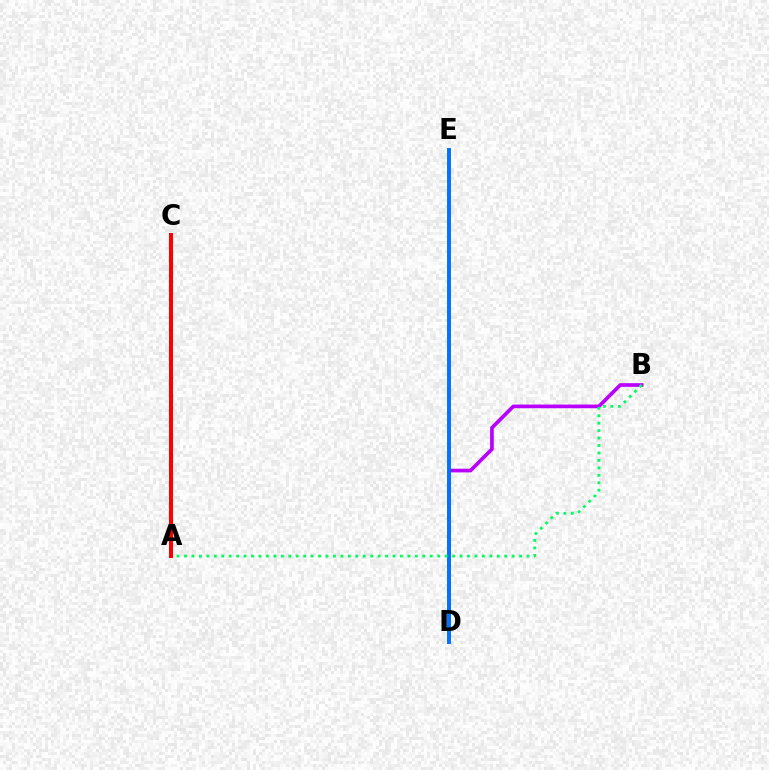{('B', 'D'): [{'color': '#b900ff', 'line_style': 'solid', 'thickness': 2.65}], ('D', 'E'): [{'color': '#0074ff', 'line_style': 'solid', 'thickness': 2.83}], ('A', 'C'): [{'color': '#d1ff00', 'line_style': 'dotted', 'thickness': 2.8}, {'color': '#ff0000', 'line_style': 'solid', 'thickness': 2.91}], ('A', 'B'): [{'color': '#00ff5c', 'line_style': 'dotted', 'thickness': 2.02}]}